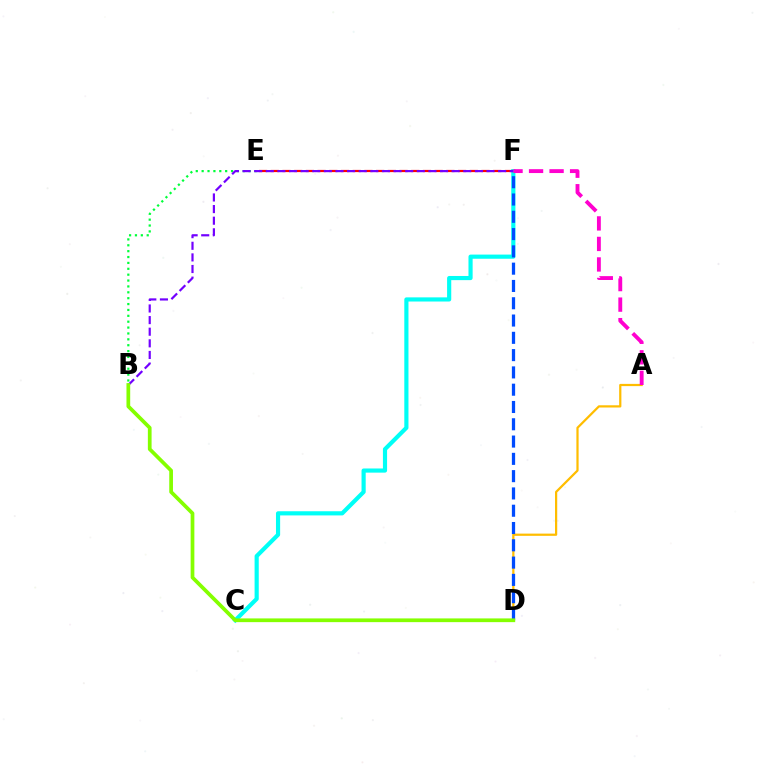{('A', 'D'): [{'color': '#ffbd00', 'line_style': 'solid', 'thickness': 1.6}], ('C', 'F'): [{'color': '#00fff6', 'line_style': 'solid', 'thickness': 2.99}], ('B', 'E'): [{'color': '#00ff39', 'line_style': 'dotted', 'thickness': 1.6}], ('A', 'F'): [{'color': '#ff00cf', 'line_style': 'dashed', 'thickness': 2.79}], ('E', 'F'): [{'color': '#ff0000', 'line_style': 'dashed', 'thickness': 1.59}], ('D', 'F'): [{'color': '#004bff', 'line_style': 'dashed', 'thickness': 2.35}], ('B', 'F'): [{'color': '#7200ff', 'line_style': 'dashed', 'thickness': 1.58}], ('B', 'D'): [{'color': '#84ff00', 'line_style': 'solid', 'thickness': 2.68}]}